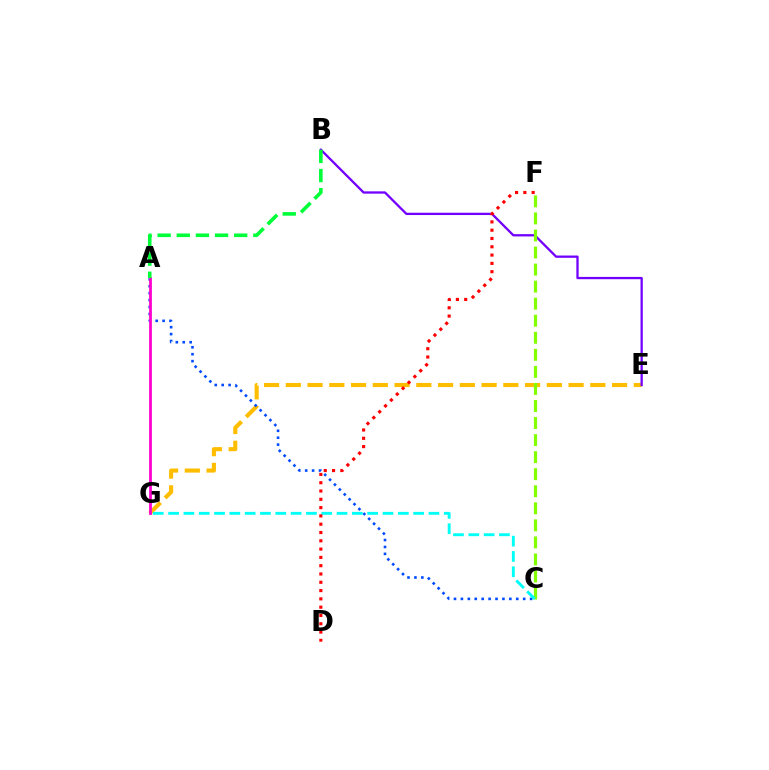{('E', 'G'): [{'color': '#ffbd00', 'line_style': 'dashed', 'thickness': 2.95}], ('B', 'E'): [{'color': '#7200ff', 'line_style': 'solid', 'thickness': 1.65}], ('A', 'C'): [{'color': '#004bff', 'line_style': 'dotted', 'thickness': 1.88}], ('C', 'F'): [{'color': '#84ff00', 'line_style': 'dashed', 'thickness': 2.32}], ('A', 'G'): [{'color': '#ff00cf', 'line_style': 'solid', 'thickness': 2.0}], ('C', 'G'): [{'color': '#00fff6', 'line_style': 'dashed', 'thickness': 2.08}], ('D', 'F'): [{'color': '#ff0000', 'line_style': 'dotted', 'thickness': 2.25}], ('A', 'B'): [{'color': '#00ff39', 'line_style': 'dashed', 'thickness': 2.6}]}